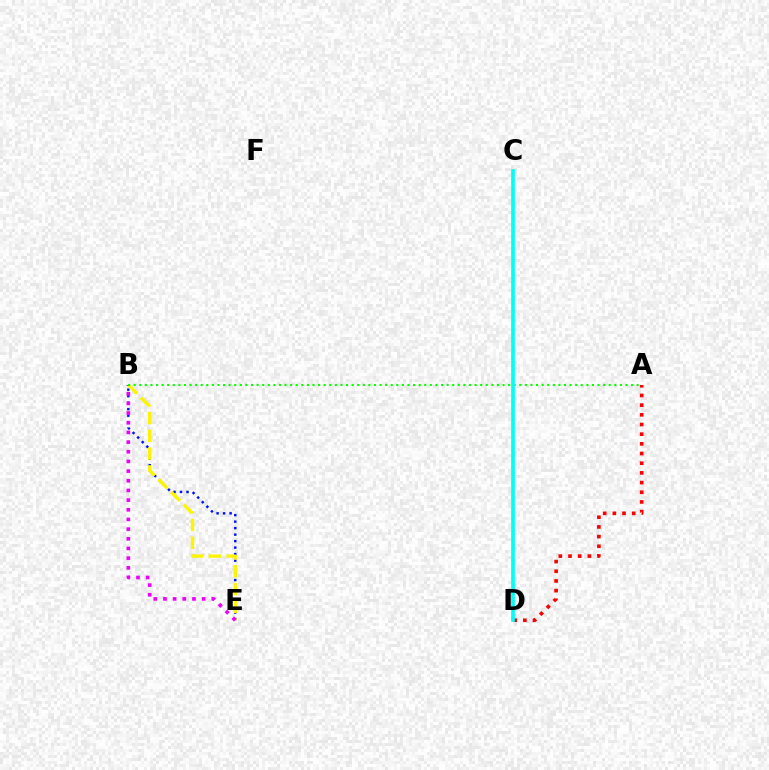{('B', 'E'): [{'color': '#0010ff', 'line_style': 'dotted', 'thickness': 1.76}, {'color': '#fcf500', 'line_style': 'dashed', 'thickness': 2.42}, {'color': '#ee00ff', 'line_style': 'dotted', 'thickness': 2.63}], ('A', 'D'): [{'color': '#ff0000', 'line_style': 'dotted', 'thickness': 2.63}], ('A', 'B'): [{'color': '#08ff00', 'line_style': 'dotted', 'thickness': 1.52}], ('C', 'D'): [{'color': '#00fff6', 'line_style': 'solid', 'thickness': 2.65}]}